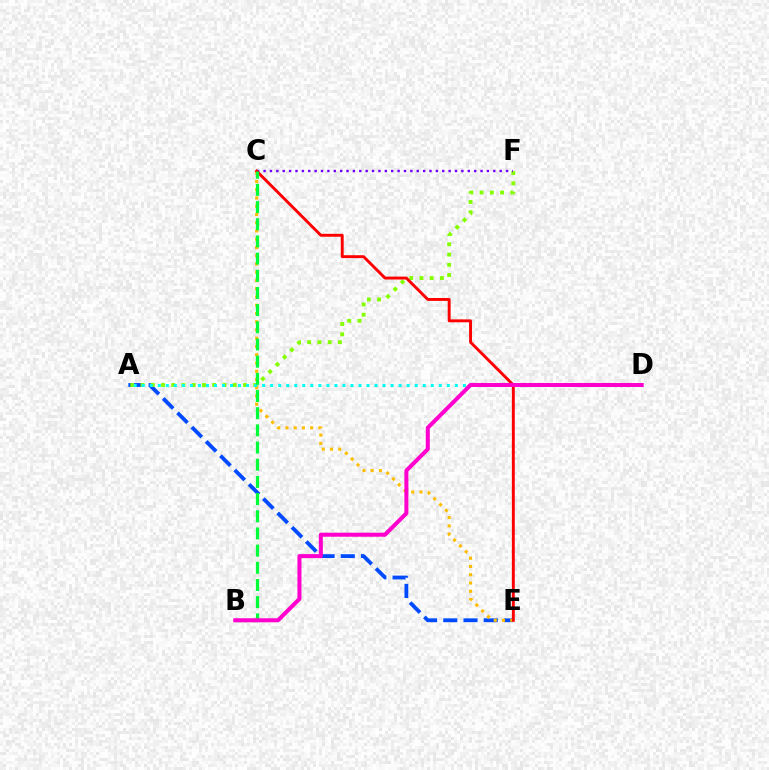{('A', 'E'): [{'color': '#004bff', 'line_style': 'dashed', 'thickness': 2.75}], ('A', 'F'): [{'color': '#84ff00', 'line_style': 'dotted', 'thickness': 2.78}], ('C', 'E'): [{'color': '#ffbd00', 'line_style': 'dotted', 'thickness': 2.24}, {'color': '#ff0000', 'line_style': 'solid', 'thickness': 2.1}], ('C', 'F'): [{'color': '#7200ff', 'line_style': 'dotted', 'thickness': 1.73}], ('A', 'D'): [{'color': '#00fff6', 'line_style': 'dotted', 'thickness': 2.18}], ('B', 'C'): [{'color': '#00ff39', 'line_style': 'dashed', 'thickness': 2.33}], ('B', 'D'): [{'color': '#ff00cf', 'line_style': 'solid', 'thickness': 2.9}]}